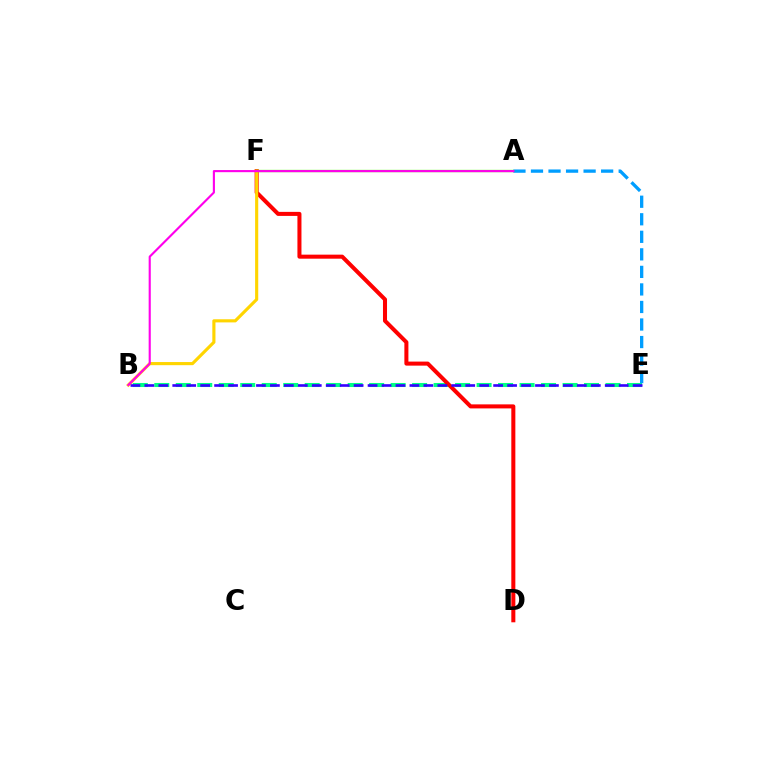{('B', 'E'): [{'color': '#00ff86', 'line_style': 'dashed', 'thickness': 2.92}, {'color': '#3700ff', 'line_style': 'dashed', 'thickness': 1.9}], ('D', 'F'): [{'color': '#ff0000', 'line_style': 'solid', 'thickness': 2.91}], ('B', 'F'): [{'color': '#ffd500', 'line_style': 'solid', 'thickness': 2.26}], ('A', 'E'): [{'color': '#009eff', 'line_style': 'dashed', 'thickness': 2.38}], ('A', 'F'): [{'color': '#4fff00', 'line_style': 'solid', 'thickness': 1.65}], ('A', 'B'): [{'color': '#ff00ed', 'line_style': 'solid', 'thickness': 1.53}]}